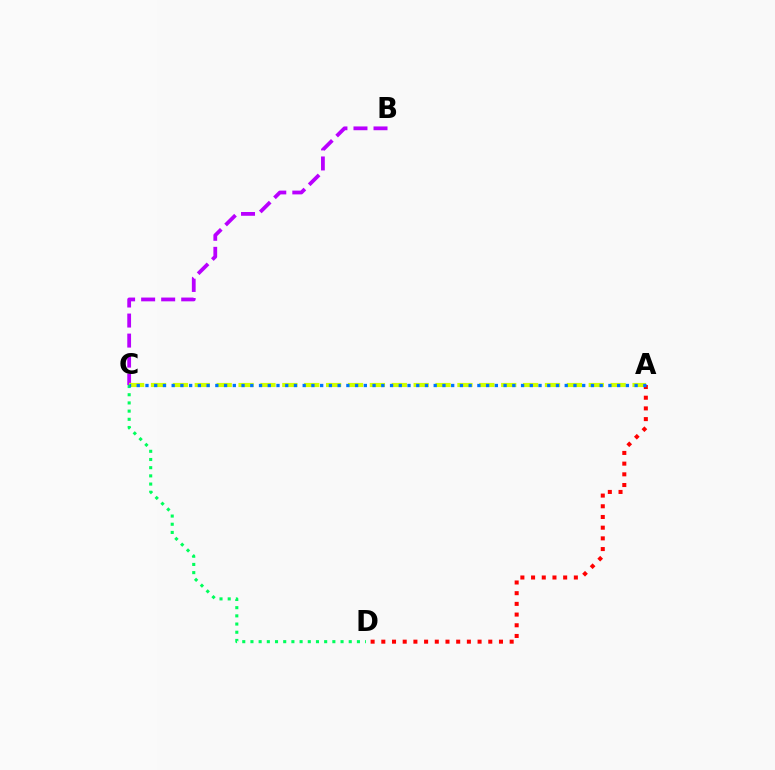{('B', 'C'): [{'color': '#b900ff', 'line_style': 'dashed', 'thickness': 2.72}], ('A', 'C'): [{'color': '#d1ff00', 'line_style': 'dashed', 'thickness': 2.97}, {'color': '#0074ff', 'line_style': 'dotted', 'thickness': 2.37}], ('A', 'D'): [{'color': '#ff0000', 'line_style': 'dotted', 'thickness': 2.91}], ('C', 'D'): [{'color': '#00ff5c', 'line_style': 'dotted', 'thickness': 2.23}]}